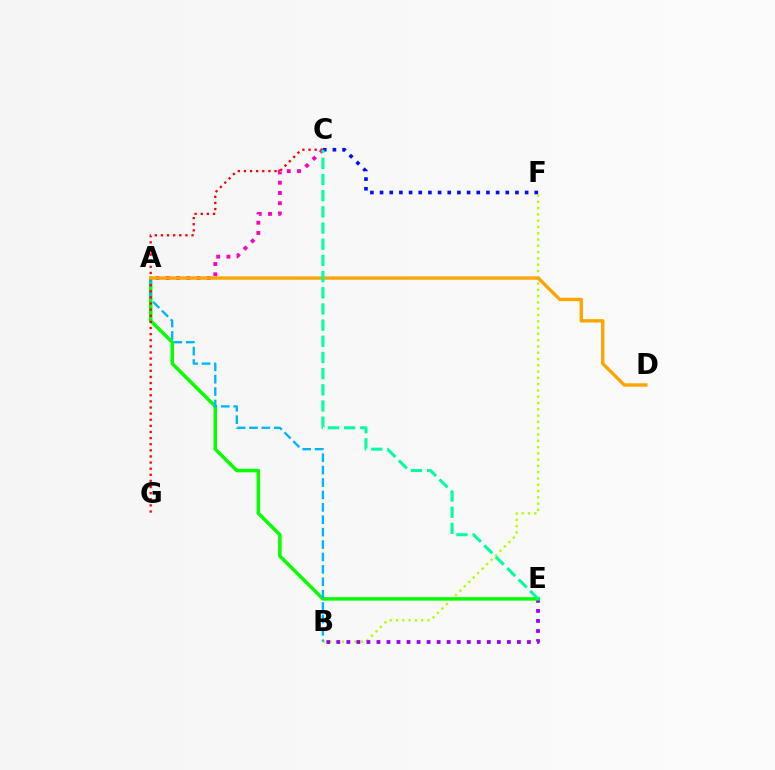{('C', 'F'): [{'color': '#0010ff', 'line_style': 'dotted', 'thickness': 2.63}], ('B', 'F'): [{'color': '#b3ff00', 'line_style': 'dotted', 'thickness': 1.71}], ('B', 'E'): [{'color': '#9b00ff', 'line_style': 'dotted', 'thickness': 2.73}], ('A', 'C'): [{'color': '#ff00bd', 'line_style': 'dotted', 'thickness': 2.79}], ('A', 'E'): [{'color': '#08ff00', 'line_style': 'solid', 'thickness': 2.52}], ('A', 'B'): [{'color': '#00b5ff', 'line_style': 'dashed', 'thickness': 1.68}], ('C', 'G'): [{'color': '#ff0000', 'line_style': 'dotted', 'thickness': 1.66}], ('A', 'D'): [{'color': '#ffa500', 'line_style': 'solid', 'thickness': 2.44}], ('C', 'E'): [{'color': '#00ff9d', 'line_style': 'dashed', 'thickness': 2.2}]}